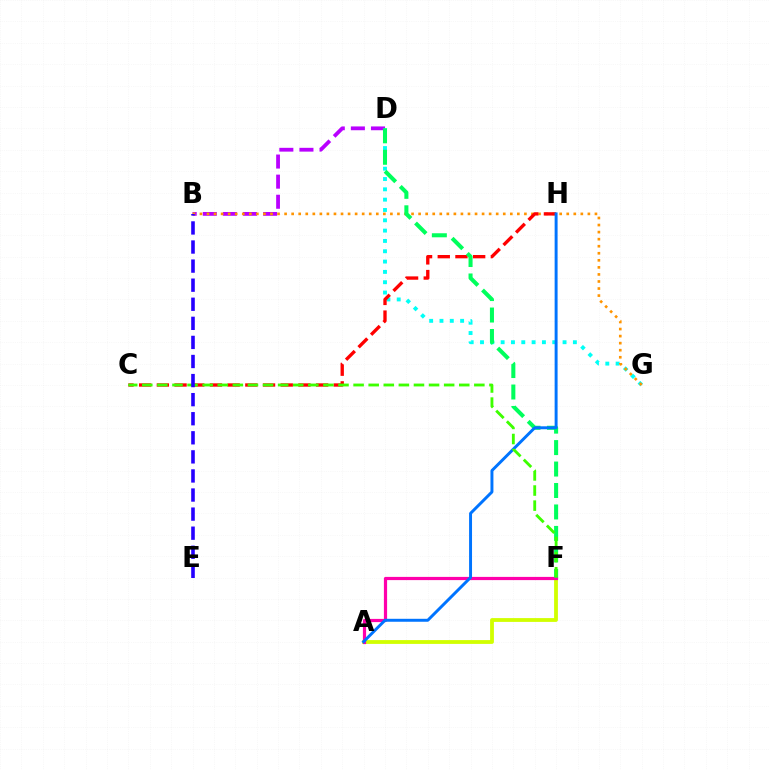{('B', 'D'): [{'color': '#b900ff', 'line_style': 'dashed', 'thickness': 2.73}], ('D', 'G'): [{'color': '#00fff6', 'line_style': 'dotted', 'thickness': 2.8}], ('B', 'G'): [{'color': '#ff9400', 'line_style': 'dotted', 'thickness': 1.92}], ('A', 'F'): [{'color': '#d1ff00', 'line_style': 'solid', 'thickness': 2.74}, {'color': '#ff00ac', 'line_style': 'solid', 'thickness': 2.31}], ('C', 'H'): [{'color': '#ff0000', 'line_style': 'dashed', 'thickness': 2.4}], ('D', 'F'): [{'color': '#00ff5c', 'line_style': 'dashed', 'thickness': 2.92}], ('A', 'H'): [{'color': '#0074ff', 'line_style': 'solid', 'thickness': 2.12}], ('C', 'F'): [{'color': '#3dff00', 'line_style': 'dashed', 'thickness': 2.05}], ('B', 'E'): [{'color': '#2500ff', 'line_style': 'dashed', 'thickness': 2.59}]}